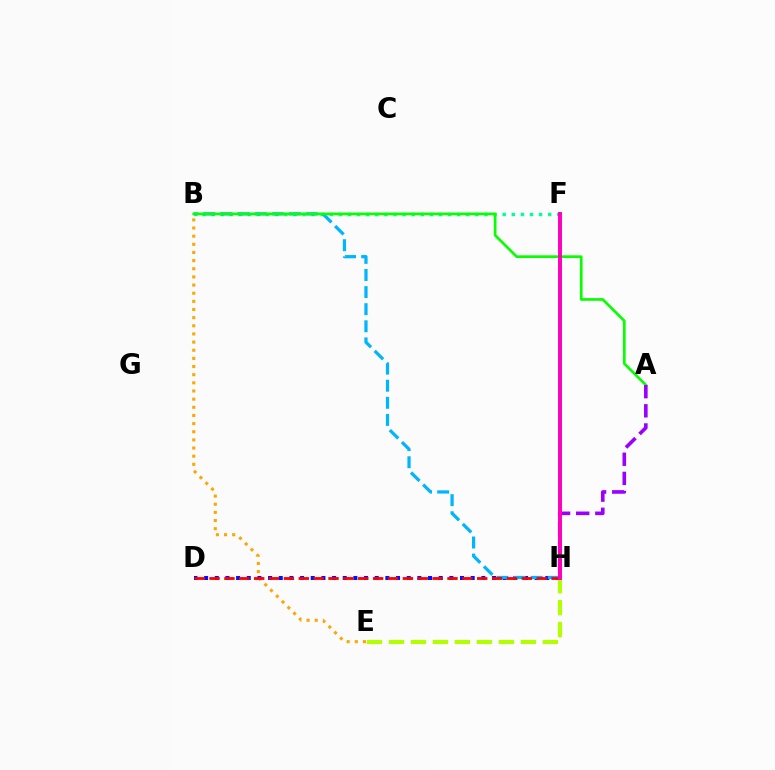{('B', 'F'): [{'color': '#00ff9d', 'line_style': 'dotted', 'thickness': 2.47}], ('D', 'H'): [{'color': '#0010ff', 'line_style': 'dotted', 'thickness': 2.9}, {'color': '#ff0000', 'line_style': 'dashed', 'thickness': 2.02}], ('E', 'H'): [{'color': '#b3ff00', 'line_style': 'dashed', 'thickness': 2.99}], ('B', 'H'): [{'color': '#00b5ff', 'line_style': 'dashed', 'thickness': 2.32}], ('B', 'E'): [{'color': '#ffa500', 'line_style': 'dotted', 'thickness': 2.21}], ('A', 'B'): [{'color': '#08ff00', 'line_style': 'solid', 'thickness': 1.93}], ('A', 'H'): [{'color': '#9b00ff', 'line_style': 'dashed', 'thickness': 2.6}], ('F', 'H'): [{'color': '#ff00bd', 'line_style': 'solid', 'thickness': 2.84}]}